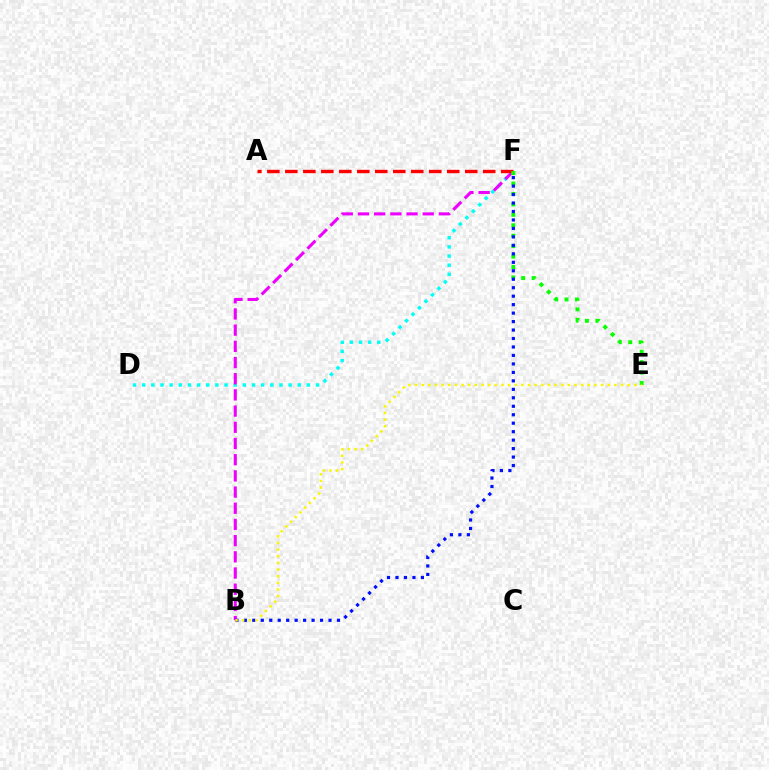{('D', 'F'): [{'color': '#00fff6', 'line_style': 'dotted', 'thickness': 2.49}], ('B', 'F'): [{'color': '#ee00ff', 'line_style': 'dashed', 'thickness': 2.2}, {'color': '#0010ff', 'line_style': 'dotted', 'thickness': 2.3}], ('A', 'F'): [{'color': '#ff0000', 'line_style': 'dashed', 'thickness': 2.44}], ('E', 'F'): [{'color': '#08ff00', 'line_style': 'dotted', 'thickness': 2.84}], ('B', 'E'): [{'color': '#fcf500', 'line_style': 'dotted', 'thickness': 1.81}]}